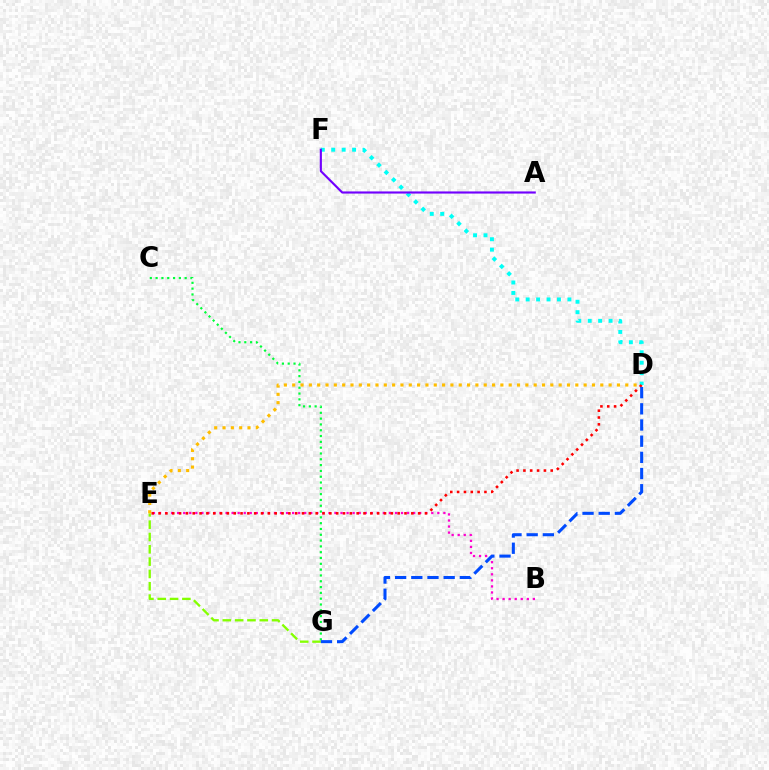{('C', 'G'): [{'color': '#00ff39', 'line_style': 'dotted', 'thickness': 1.58}], ('E', 'G'): [{'color': '#84ff00', 'line_style': 'dashed', 'thickness': 1.67}], ('B', 'E'): [{'color': '#ff00cf', 'line_style': 'dotted', 'thickness': 1.64}], ('D', 'F'): [{'color': '#00fff6', 'line_style': 'dotted', 'thickness': 2.83}], ('D', 'E'): [{'color': '#ff0000', 'line_style': 'dotted', 'thickness': 1.86}, {'color': '#ffbd00', 'line_style': 'dotted', 'thickness': 2.26}], ('D', 'G'): [{'color': '#004bff', 'line_style': 'dashed', 'thickness': 2.2}], ('A', 'F'): [{'color': '#7200ff', 'line_style': 'solid', 'thickness': 1.54}]}